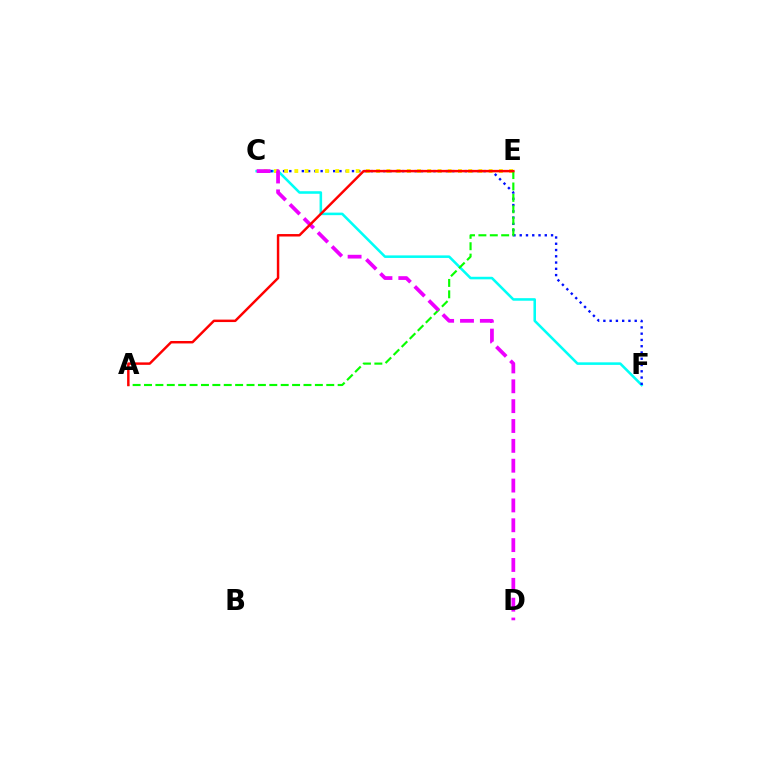{('C', 'F'): [{'color': '#00fff6', 'line_style': 'solid', 'thickness': 1.84}, {'color': '#0010ff', 'line_style': 'dotted', 'thickness': 1.7}], ('C', 'E'): [{'color': '#fcf500', 'line_style': 'dotted', 'thickness': 2.78}], ('A', 'E'): [{'color': '#08ff00', 'line_style': 'dashed', 'thickness': 1.55}, {'color': '#ff0000', 'line_style': 'solid', 'thickness': 1.77}], ('C', 'D'): [{'color': '#ee00ff', 'line_style': 'dashed', 'thickness': 2.7}]}